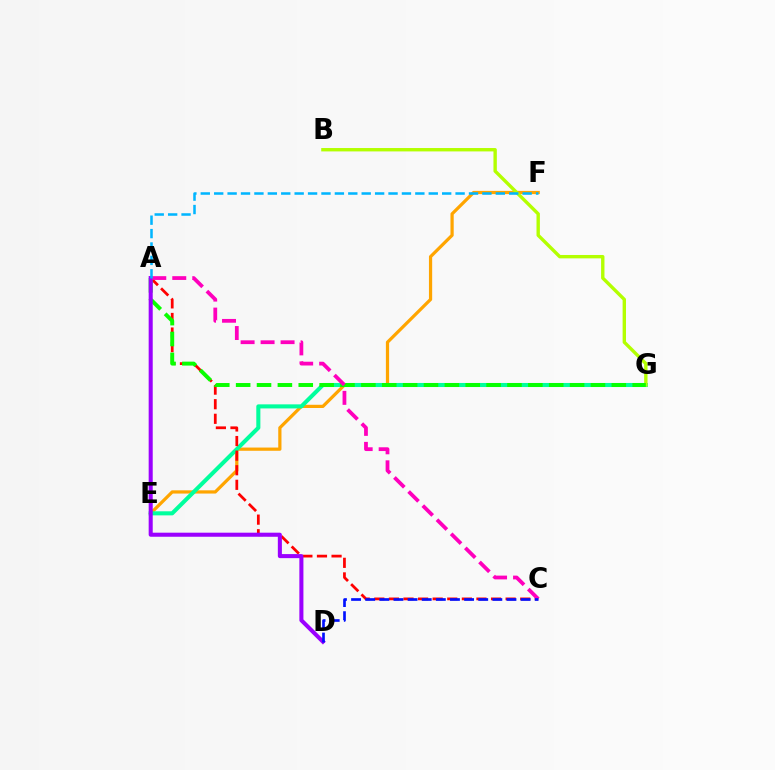{('E', 'F'): [{'color': '#ffa500', 'line_style': 'solid', 'thickness': 2.32}], ('E', 'G'): [{'color': '#00ff9d', 'line_style': 'solid', 'thickness': 2.93}], ('A', 'C'): [{'color': '#ff0000', 'line_style': 'dashed', 'thickness': 1.98}, {'color': '#ff00bd', 'line_style': 'dashed', 'thickness': 2.72}], ('B', 'G'): [{'color': '#b3ff00', 'line_style': 'solid', 'thickness': 2.43}], ('A', 'G'): [{'color': '#08ff00', 'line_style': 'dashed', 'thickness': 2.84}], ('A', 'D'): [{'color': '#9b00ff', 'line_style': 'solid', 'thickness': 2.92}], ('C', 'D'): [{'color': '#0010ff', 'line_style': 'dashed', 'thickness': 1.92}], ('A', 'F'): [{'color': '#00b5ff', 'line_style': 'dashed', 'thickness': 1.82}]}